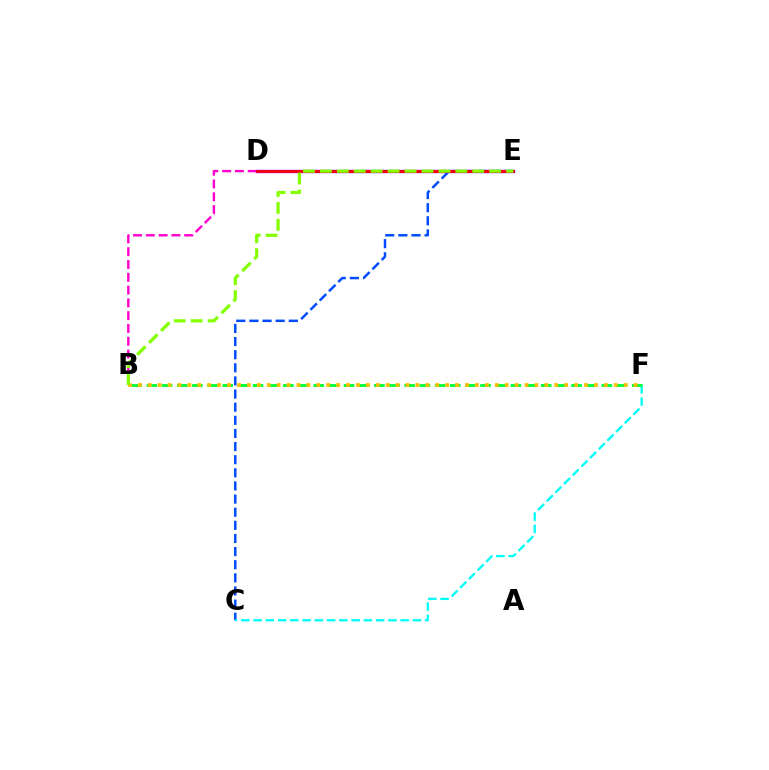{('C', 'E'): [{'color': '#004bff', 'line_style': 'dashed', 'thickness': 1.78}], ('C', 'F'): [{'color': '#00fff6', 'line_style': 'dashed', 'thickness': 1.67}], ('B', 'F'): [{'color': '#00ff39', 'line_style': 'dashed', 'thickness': 2.06}, {'color': '#ffbd00', 'line_style': 'dotted', 'thickness': 2.69}], ('B', 'D'): [{'color': '#ff00cf', 'line_style': 'dashed', 'thickness': 1.74}], ('D', 'E'): [{'color': '#7200ff', 'line_style': 'solid', 'thickness': 2.41}, {'color': '#ff0000', 'line_style': 'solid', 'thickness': 1.96}], ('B', 'E'): [{'color': '#84ff00', 'line_style': 'dashed', 'thickness': 2.3}]}